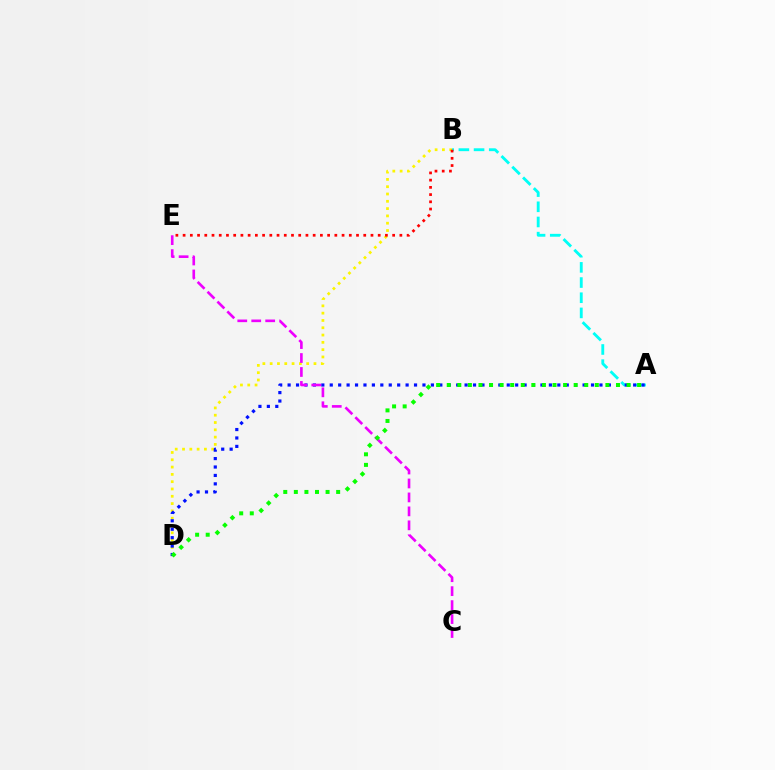{('B', 'D'): [{'color': '#fcf500', 'line_style': 'dotted', 'thickness': 1.98}], ('A', 'B'): [{'color': '#00fff6', 'line_style': 'dashed', 'thickness': 2.06}], ('A', 'D'): [{'color': '#0010ff', 'line_style': 'dotted', 'thickness': 2.29}, {'color': '#08ff00', 'line_style': 'dotted', 'thickness': 2.87}], ('B', 'E'): [{'color': '#ff0000', 'line_style': 'dotted', 'thickness': 1.96}], ('C', 'E'): [{'color': '#ee00ff', 'line_style': 'dashed', 'thickness': 1.9}]}